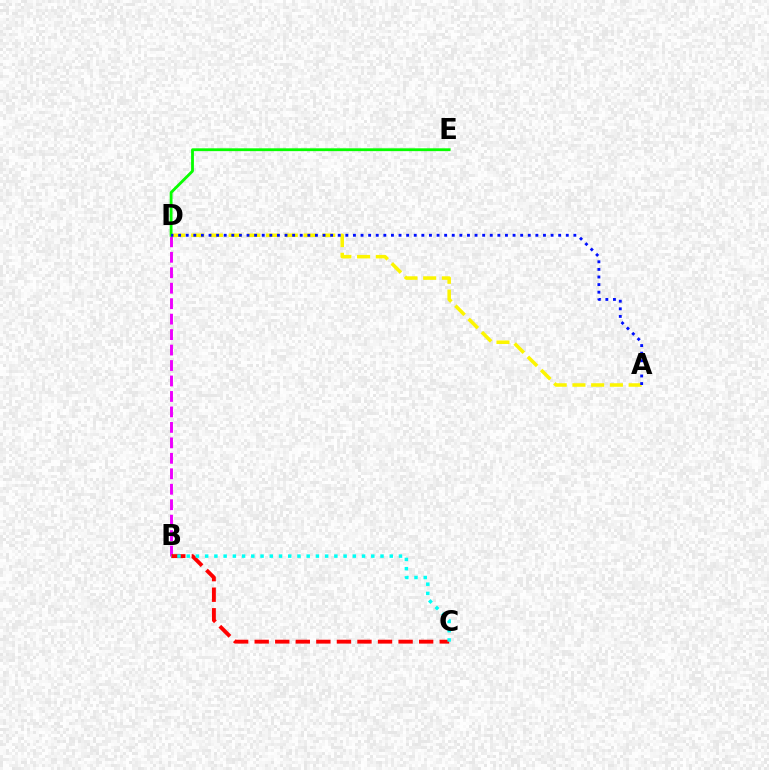{('B', 'D'): [{'color': '#ee00ff', 'line_style': 'dashed', 'thickness': 2.1}], ('A', 'D'): [{'color': '#fcf500', 'line_style': 'dashed', 'thickness': 2.55}, {'color': '#0010ff', 'line_style': 'dotted', 'thickness': 2.07}], ('D', 'E'): [{'color': '#08ff00', 'line_style': 'solid', 'thickness': 2.04}], ('B', 'C'): [{'color': '#ff0000', 'line_style': 'dashed', 'thickness': 2.79}, {'color': '#00fff6', 'line_style': 'dotted', 'thickness': 2.51}]}